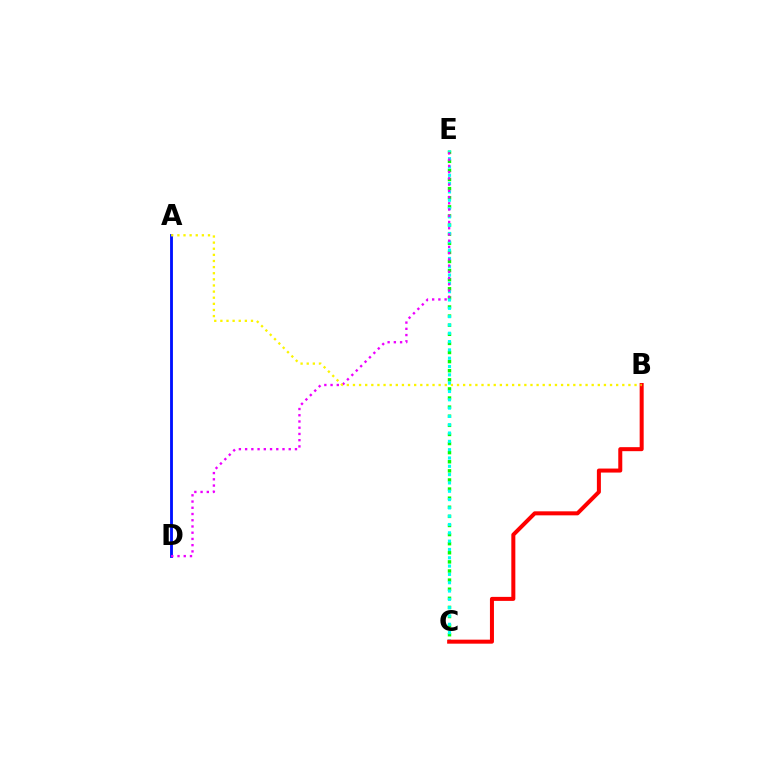{('C', 'E'): [{'color': '#08ff00', 'line_style': 'dotted', 'thickness': 2.47}, {'color': '#00fff6', 'line_style': 'dotted', 'thickness': 2.26}], ('A', 'D'): [{'color': '#0010ff', 'line_style': 'solid', 'thickness': 2.05}], ('B', 'C'): [{'color': '#ff0000', 'line_style': 'solid', 'thickness': 2.89}], ('D', 'E'): [{'color': '#ee00ff', 'line_style': 'dotted', 'thickness': 1.69}], ('A', 'B'): [{'color': '#fcf500', 'line_style': 'dotted', 'thickness': 1.66}]}